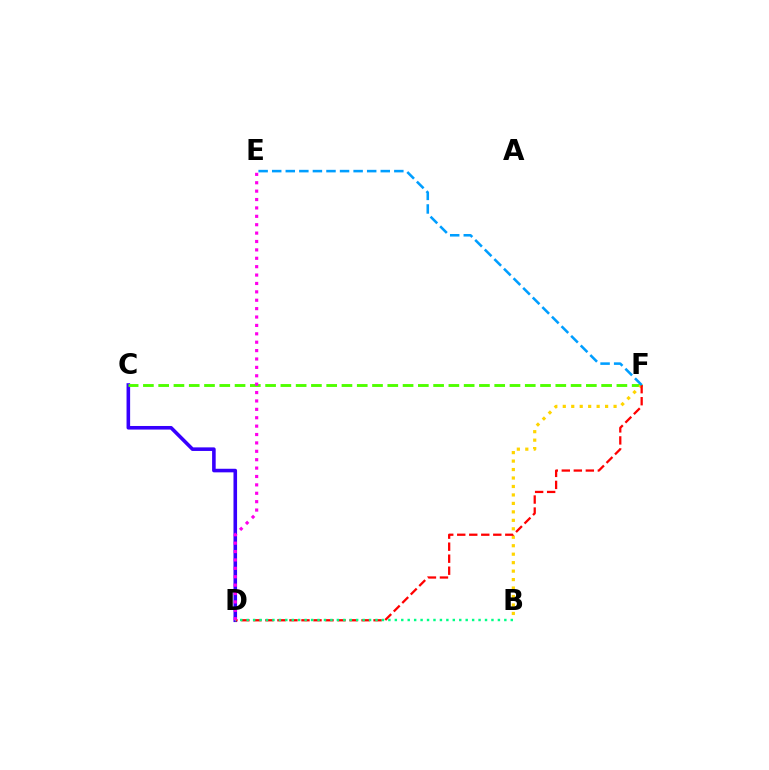{('C', 'D'): [{'color': '#3700ff', 'line_style': 'solid', 'thickness': 2.58}], ('C', 'F'): [{'color': '#4fff00', 'line_style': 'dashed', 'thickness': 2.07}], ('B', 'F'): [{'color': '#ffd500', 'line_style': 'dotted', 'thickness': 2.3}], ('D', 'F'): [{'color': '#ff0000', 'line_style': 'dashed', 'thickness': 1.63}], ('E', 'F'): [{'color': '#009eff', 'line_style': 'dashed', 'thickness': 1.84}], ('B', 'D'): [{'color': '#00ff86', 'line_style': 'dotted', 'thickness': 1.75}], ('D', 'E'): [{'color': '#ff00ed', 'line_style': 'dotted', 'thickness': 2.28}]}